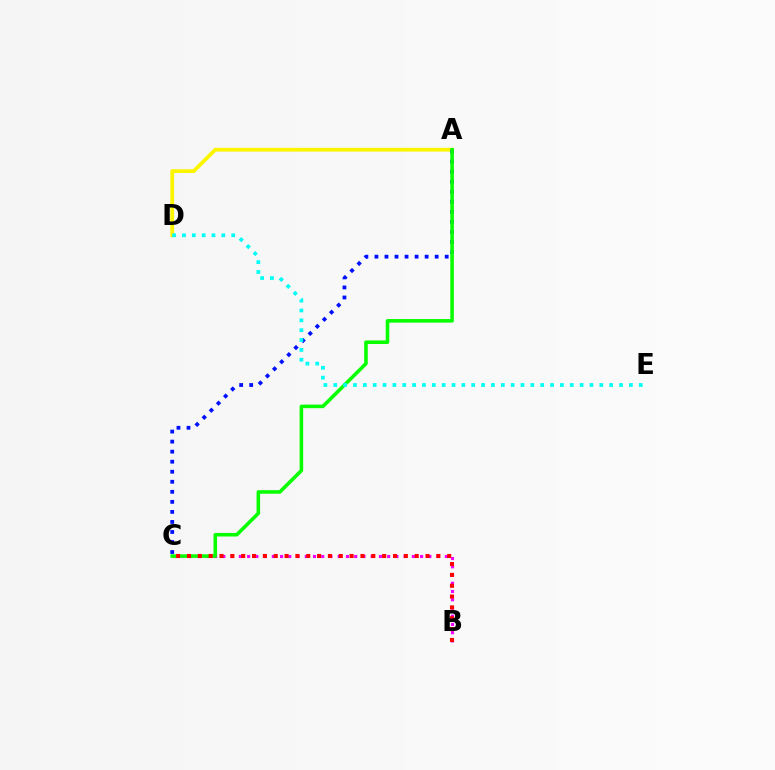{('B', 'C'): [{'color': '#ee00ff', 'line_style': 'dotted', 'thickness': 2.24}, {'color': '#ff0000', 'line_style': 'dotted', 'thickness': 2.95}], ('A', 'D'): [{'color': '#fcf500', 'line_style': 'solid', 'thickness': 2.73}], ('A', 'C'): [{'color': '#0010ff', 'line_style': 'dotted', 'thickness': 2.73}, {'color': '#08ff00', 'line_style': 'solid', 'thickness': 2.57}], ('D', 'E'): [{'color': '#00fff6', 'line_style': 'dotted', 'thickness': 2.68}]}